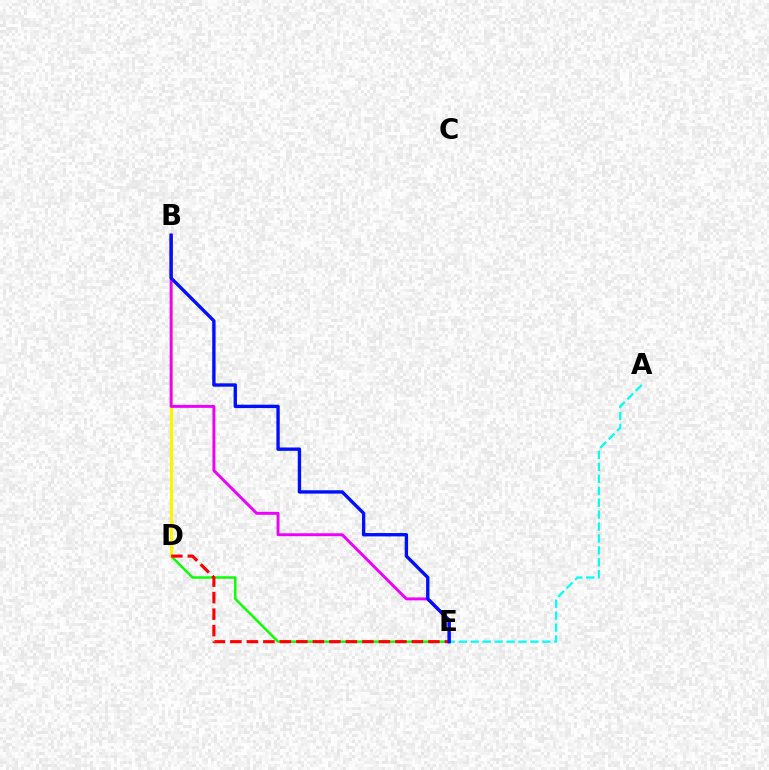{('D', 'E'): [{'color': '#08ff00', 'line_style': 'solid', 'thickness': 1.74}, {'color': '#ff0000', 'line_style': 'dashed', 'thickness': 2.24}], ('B', 'D'): [{'color': '#fcf500', 'line_style': 'solid', 'thickness': 2.27}], ('A', 'E'): [{'color': '#00fff6', 'line_style': 'dashed', 'thickness': 1.62}], ('B', 'E'): [{'color': '#ee00ff', 'line_style': 'solid', 'thickness': 2.1}, {'color': '#0010ff', 'line_style': 'solid', 'thickness': 2.42}]}